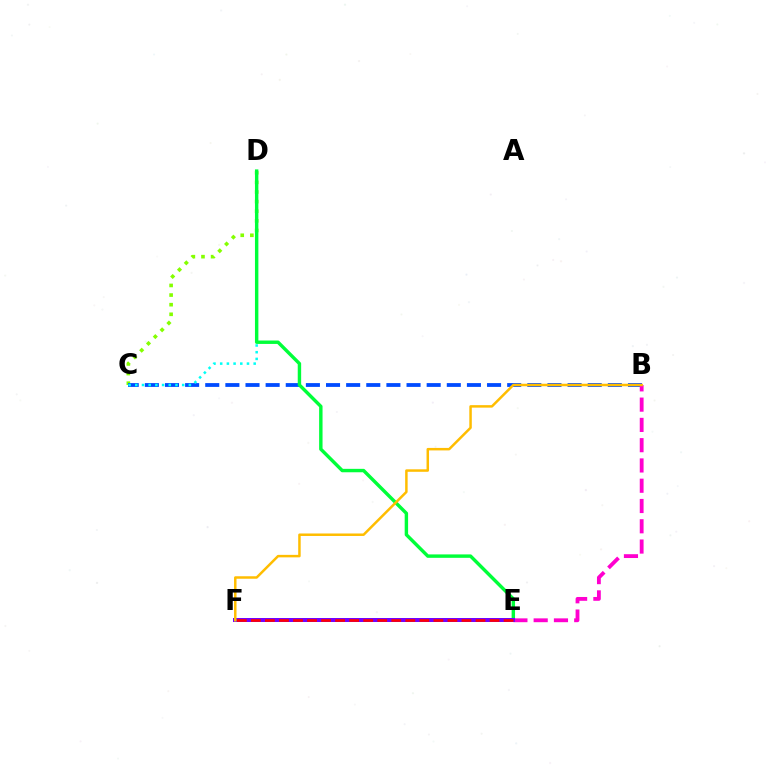{('C', 'D'): [{'color': '#84ff00', 'line_style': 'dotted', 'thickness': 2.61}, {'color': '#00fff6', 'line_style': 'dotted', 'thickness': 1.82}], ('B', 'C'): [{'color': '#004bff', 'line_style': 'dashed', 'thickness': 2.73}], ('B', 'E'): [{'color': '#ff00cf', 'line_style': 'dashed', 'thickness': 2.75}], ('D', 'E'): [{'color': '#00ff39', 'line_style': 'solid', 'thickness': 2.46}], ('E', 'F'): [{'color': '#7200ff', 'line_style': 'solid', 'thickness': 2.87}, {'color': '#ff0000', 'line_style': 'dashed', 'thickness': 1.91}], ('B', 'F'): [{'color': '#ffbd00', 'line_style': 'solid', 'thickness': 1.79}]}